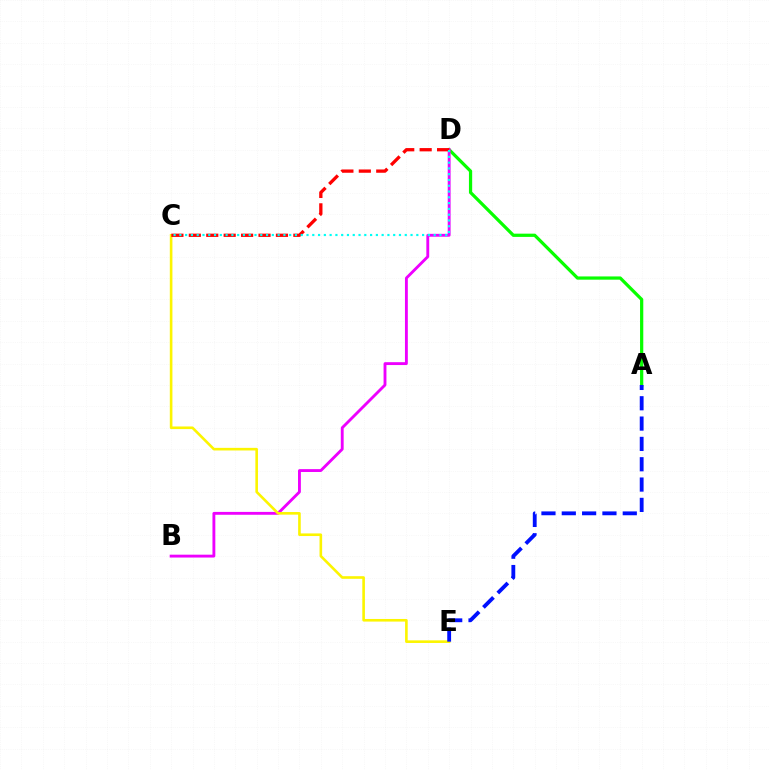{('A', 'D'): [{'color': '#08ff00', 'line_style': 'solid', 'thickness': 2.33}], ('B', 'D'): [{'color': '#ee00ff', 'line_style': 'solid', 'thickness': 2.06}], ('C', 'E'): [{'color': '#fcf500', 'line_style': 'solid', 'thickness': 1.88}], ('A', 'E'): [{'color': '#0010ff', 'line_style': 'dashed', 'thickness': 2.76}], ('C', 'D'): [{'color': '#ff0000', 'line_style': 'dashed', 'thickness': 2.37}, {'color': '#00fff6', 'line_style': 'dotted', 'thickness': 1.57}]}